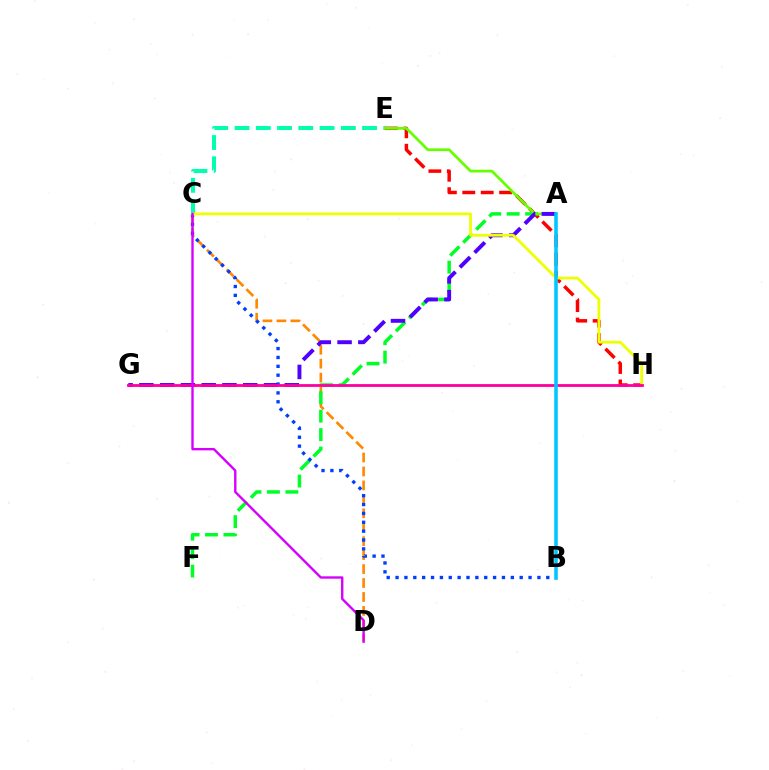{('E', 'H'): [{'color': '#ff0000', 'line_style': 'dashed', 'thickness': 2.5}], ('C', 'D'): [{'color': '#ff8800', 'line_style': 'dashed', 'thickness': 1.89}, {'color': '#d600ff', 'line_style': 'solid', 'thickness': 1.71}], ('A', 'F'): [{'color': '#00ff27', 'line_style': 'dashed', 'thickness': 2.51}], ('C', 'E'): [{'color': '#00ffaf', 'line_style': 'dashed', 'thickness': 2.89}], ('A', 'E'): [{'color': '#66ff00', 'line_style': 'solid', 'thickness': 1.97}], ('A', 'G'): [{'color': '#4f00ff', 'line_style': 'dashed', 'thickness': 2.82}], ('B', 'C'): [{'color': '#003fff', 'line_style': 'dotted', 'thickness': 2.41}], ('C', 'H'): [{'color': '#eeff00', 'line_style': 'solid', 'thickness': 1.99}], ('G', 'H'): [{'color': '#ff00a0', 'line_style': 'solid', 'thickness': 2.02}], ('A', 'B'): [{'color': '#00c7ff', 'line_style': 'solid', 'thickness': 2.57}]}